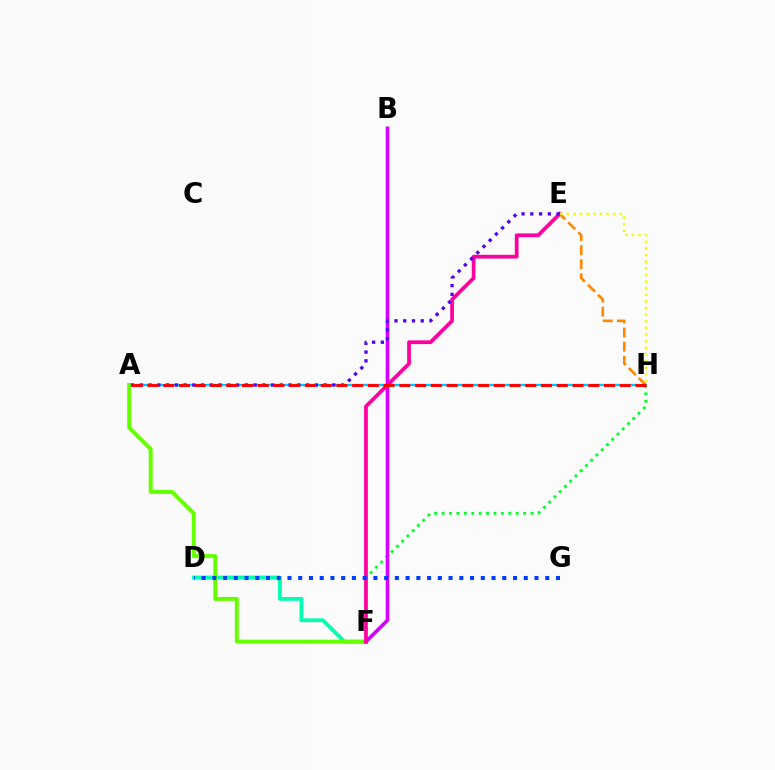{('F', 'H'): [{'color': '#00ff27', 'line_style': 'dotted', 'thickness': 2.01}], ('E', 'H'): [{'color': '#ff8800', 'line_style': 'dashed', 'thickness': 1.92}, {'color': '#eeff00', 'line_style': 'dotted', 'thickness': 1.8}], ('D', 'F'): [{'color': '#00ffaf', 'line_style': 'solid', 'thickness': 2.74}], ('A', 'H'): [{'color': '#00c7ff', 'line_style': 'solid', 'thickness': 1.66}, {'color': '#ff0000', 'line_style': 'dashed', 'thickness': 2.14}], ('A', 'F'): [{'color': '#66ff00', 'line_style': 'solid', 'thickness': 2.86}], ('B', 'F'): [{'color': '#d600ff', 'line_style': 'solid', 'thickness': 2.6}], ('E', 'F'): [{'color': '#ff00a0', 'line_style': 'solid', 'thickness': 2.69}], ('A', 'E'): [{'color': '#4f00ff', 'line_style': 'dotted', 'thickness': 2.38}], ('D', 'G'): [{'color': '#003fff', 'line_style': 'dotted', 'thickness': 2.92}]}